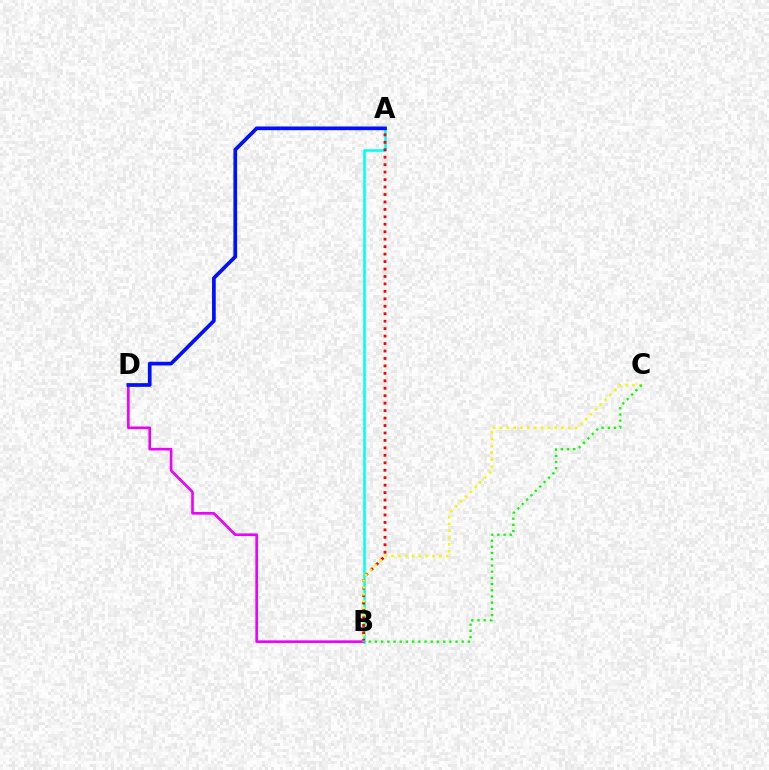{('A', 'B'): [{'color': '#00fff6', 'line_style': 'solid', 'thickness': 1.83}, {'color': '#ff0000', 'line_style': 'dotted', 'thickness': 2.03}], ('B', 'D'): [{'color': '#ee00ff', 'line_style': 'solid', 'thickness': 1.89}], ('B', 'C'): [{'color': '#fcf500', 'line_style': 'dotted', 'thickness': 1.86}, {'color': '#08ff00', 'line_style': 'dotted', 'thickness': 1.68}], ('A', 'D'): [{'color': '#0010ff', 'line_style': 'solid', 'thickness': 2.67}]}